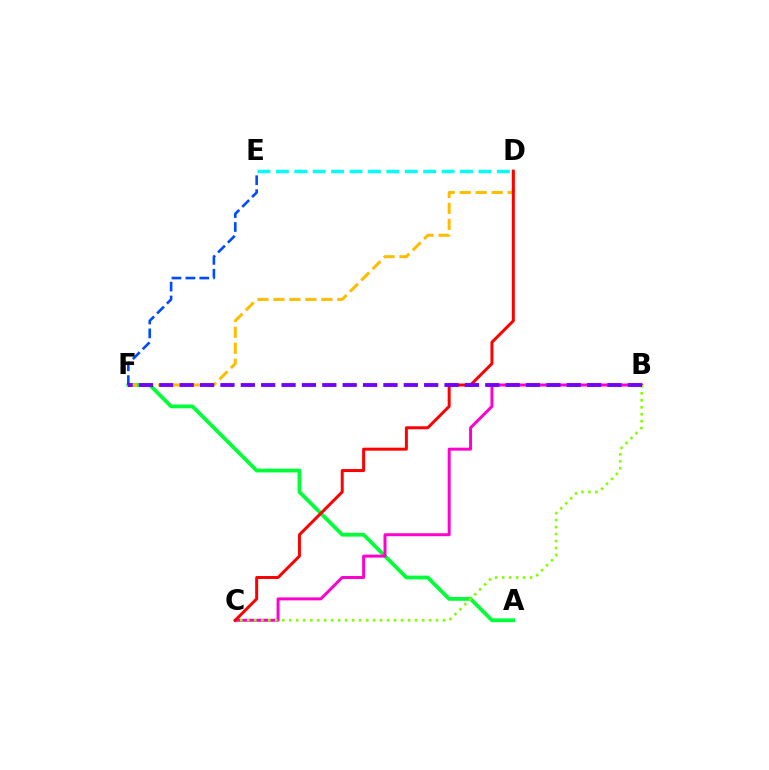{('A', 'F'): [{'color': '#00ff39', 'line_style': 'solid', 'thickness': 2.72}], ('D', 'F'): [{'color': '#ffbd00', 'line_style': 'dashed', 'thickness': 2.17}], ('B', 'C'): [{'color': '#ff00cf', 'line_style': 'solid', 'thickness': 2.13}, {'color': '#84ff00', 'line_style': 'dotted', 'thickness': 1.9}], ('C', 'D'): [{'color': '#ff0000', 'line_style': 'solid', 'thickness': 2.14}], ('E', 'F'): [{'color': '#004bff', 'line_style': 'dashed', 'thickness': 1.89}], ('B', 'F'): [{'color': '#7200ff', 'line_style': 'dashed', 'thickness': 2.77}], ('D', 'E'): [{'color': '#00fff6', 'line_style': 'dashed', 'thickness': 2.5}]}